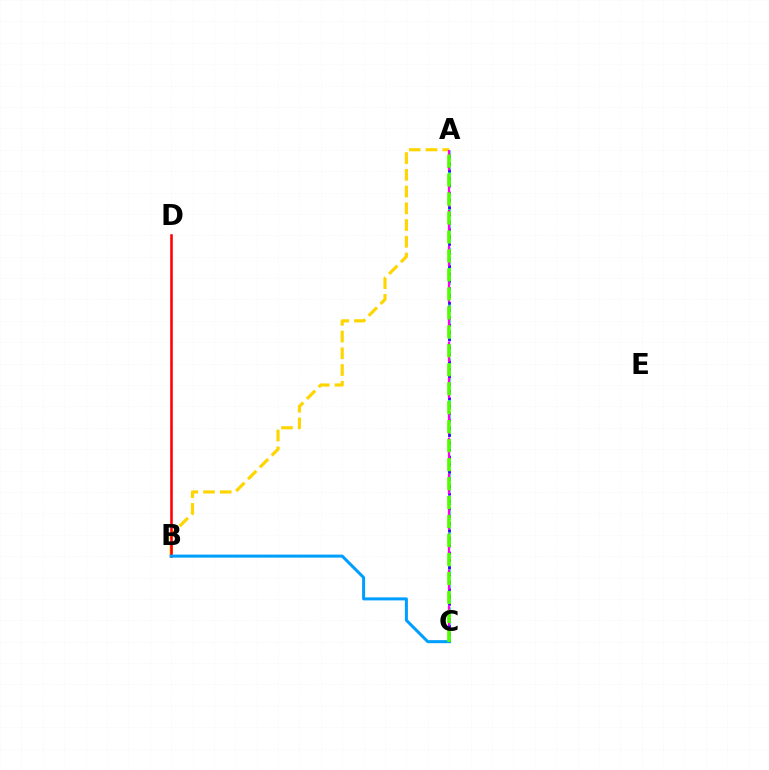{('A', 'B'): [{'color': '#ffd500', 'line_style': 'dashed', 'thickness': 2.27}], ('A', 'C'): [{'color': '#00ff86', 'line_style': 'dashed', 'thickness': 1.88}, {'color': '#3700ff', 'line_style': 'dotted', 'thickness': 2.0}, {'color': '#ff00ed', 'line_style': 'dashed', 'thickness': 1.63}, {'color': '#4fff00', 'line_style': 'dashed', 'thickness': 2.58}], ('B', 'D'): [{'color': '#ff0000', 'line_style': 'solid', 'thickness': 1.85}], ('B', 'C'): [{'color': '#009eff', 'line_style': 'solid', 'thickness': 2.17}]}